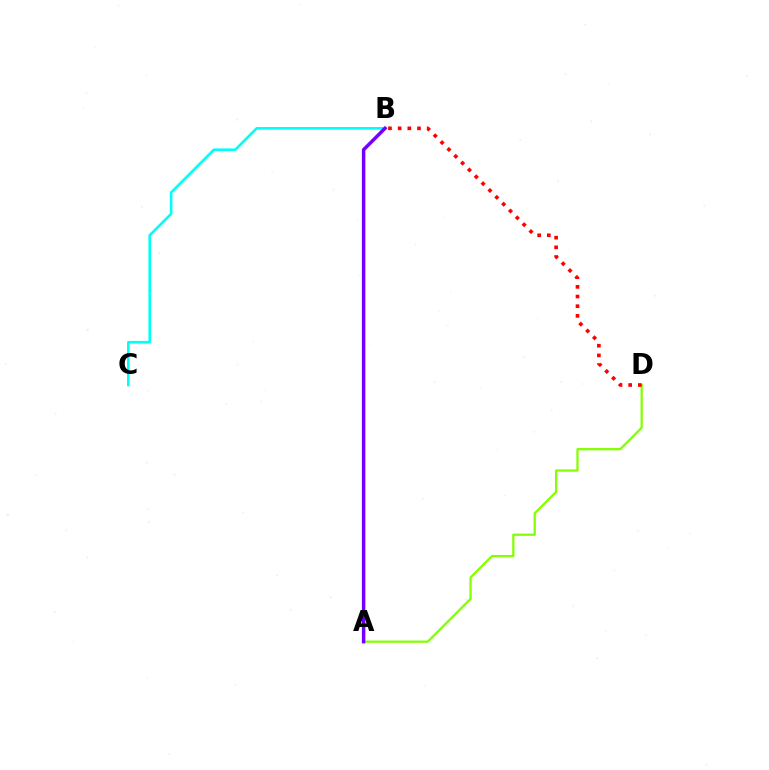{('A', 'D'): [{'color': '#84ff00', 'line_style': 'solid', 'thickness': 1.64}], ('B', 'C'): [{'color': '#00fff6', 'line_style': 'solid', 'thickness': 1.89}], ('B', 'D'): [{'color': '#ff0000', 'line_style': 'dotted', 'thickness': 2.63}], ('A', 'B'): [{'color': '#7200ff', 'line_style': 'solid', 'thickness': 2.51}]}